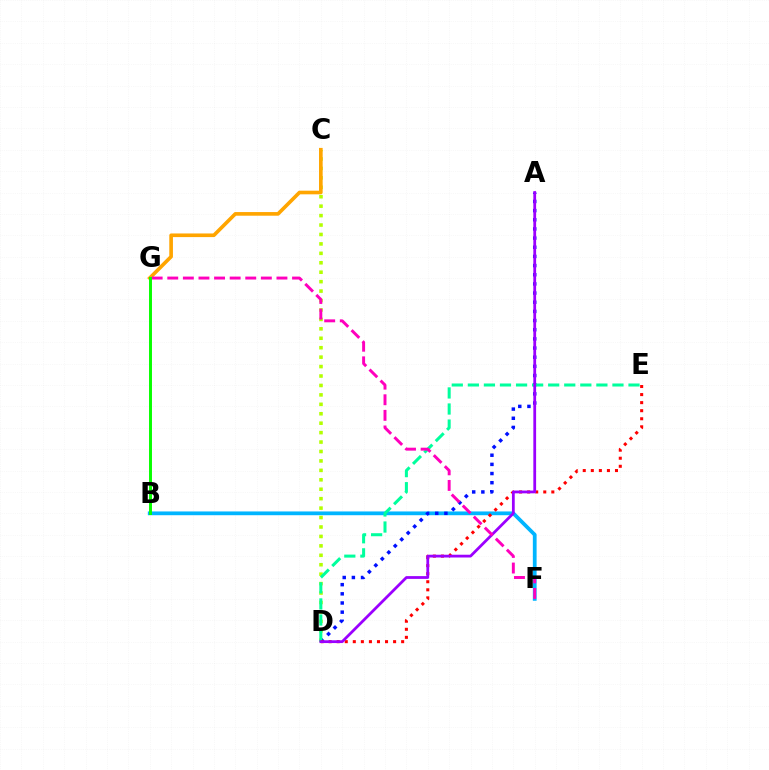{('B', 'F'): [{'color': '#00b5ff', 'line_style': 'solid', 'thickness': 2.71}], ('C', 'D'): [{'color': '#b3ff00', 'line_style': 'dotted', 'thickness': 2.56}], ('C', 'G'): [{'color': '#ffa500', 'line_style': 'solid', 'thickness': 2.62}], ('A', 'D'): [{'color': '#0010ff', 'line_style': 'dotted', 'thickness': 2.49}, {'color': '#9b00ff', 'line_style': 'solid', 'thickness': 2.0}], ('D', 'E'): [{'color': '#00ff9d', 'line_style': 'dashed', 'thickness': 2.18}, {'color': '#ff0000', 'line_style': 'dotted', 'thickness': 2.19}], ('F', 'G'): [{'color': '#ff00bd', 'line_style': 'dashed', 'thickness': 2.12}], ('B', 'G'): [{'color': '#08ff00', 'line_style': 'solid', 'thickness': 2.12}]}